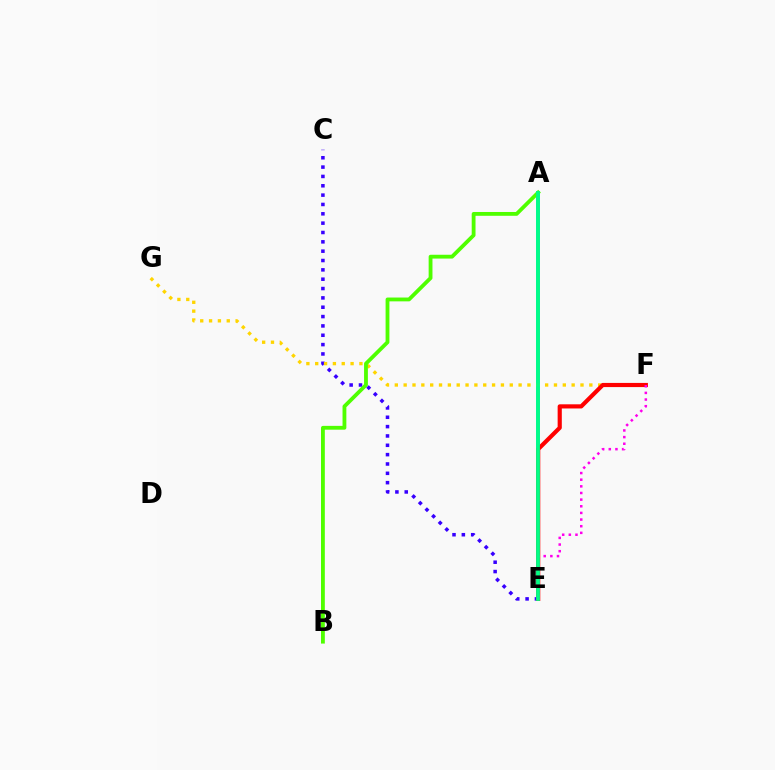{('A', 'E'): [{'color': '#009eff', 'line_style': 'solid', 'thickness': 2.59}, {'color': '#00ff86', 'line_style': 'solid', 'thickness': 2.73}], ('C', 'E'): [{'color': '#3700ff', 'line_style': 'dotted', 'thickness': 2.54}], ('F', 'G'): [{'color': '#ffd500', 'line_style': 'dotted', 'thickness': 2.4}], ('E', 'F'): [{'color': '#ff0000', 'line_style': 'solid', 'thickness': 2.99}, {'color': '#ff00ed', 'line_style': 'dotted', 'thickness': 1.81}], ('A', 'B'): [{'color': '#4fff00', 'line_style': 'solid', 'thickness': 2.75}]}